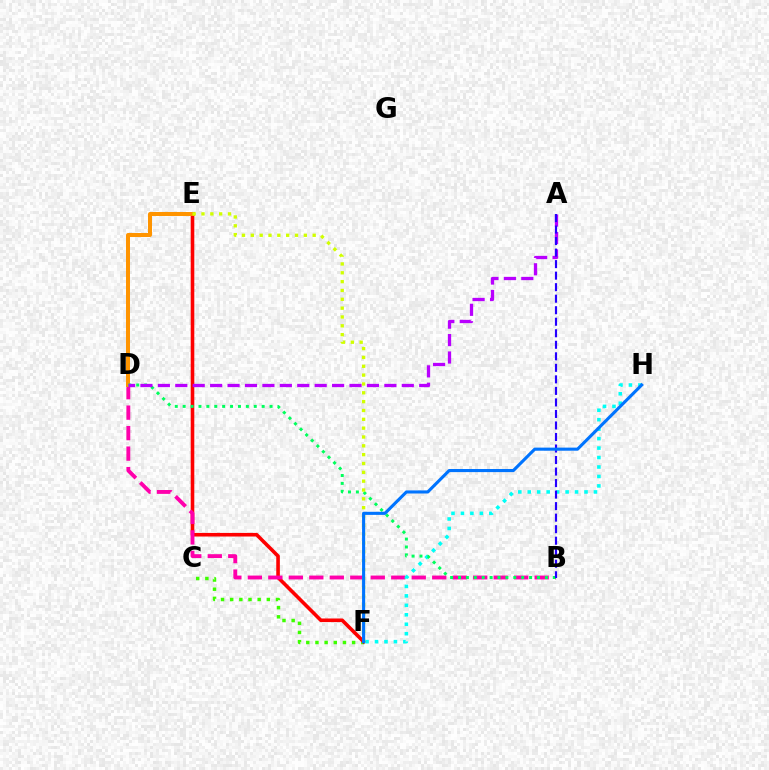{('C', 'F'): [{'color': '#3dff00', 'line_style': 'dotted', 'thickness': 2.49}], ('E', 'F'): [{'color': '#ff0000', 'line_style': 'solid', 'thickness': 2.59}, {'color': '#d1ff00', 'line_style': 'dotted', 'thickness': 2.4}], ('B', 'D'): [{'color': '#ff00ac', 'line_style': 'dashed', 'thickness': 2.78}, {'color': '#00ff5c', 'line_style': 'dotted', 'thickness': 2.15}], ('D', 'E'): [{'color': '#ff9400', 'line_style': 'solid', 'thickness': 2.87}], ('F', 'H'): [{'color': '#00fff6', 'line_style': 'dotted', 'thickness': 2.57}, {'color': '#0074ff', 'line_style': 'solid', 'thickness': 2.23}], ('A', 'D'): [{'color': '#b900ff', 'line_style': 'dashed', 'thickness': 2.37}], ('A', 'B'): [{'color': '#2500ff', 'line_style': 'dashed', 'thickness': 1.57}]}